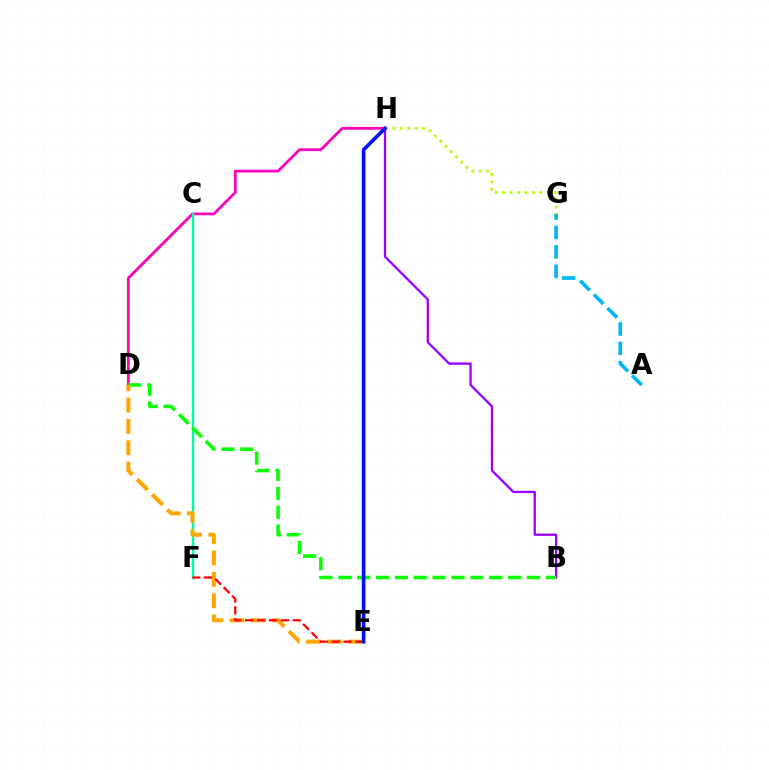{('D', 'H'): [{'color': '#ff00bd', 'line_style': 'solid', 'thickness': 2.0}], ('C', 'F'): [{'color': '#00ff9d', 'line_style': 'solid', 'thickness': 1.73}], ('B', 'H'): [{'color': '#9b00ff', 'line_style': 'solid', 'thickness': 1.67}], ('B', 'D'): [{'color': '#08ff00', 'line_style': 'dashed', 'thickness': 2.56}], ('G', 'H'): [{'color': '#b3ff00', 'line_style': 'dotted', 'thickness': 2.02}], ('A', 'G'): [{'color': '#00b5ff', 'line_style': 'dashed', 'thickness': 2.63}], ('D', 'E'): [{'color': '#ffa500', 'line_style': 'dashed', 'thickness': 2.9}], ('E', 'F'): [{'color': '#ff0000', 'line_style': 'dashed', 'thickness': 1.62}], ('E', 'H'): [{'color': '#0010ff', 'line_style': 'solid', 'thickness': 2.6}]}